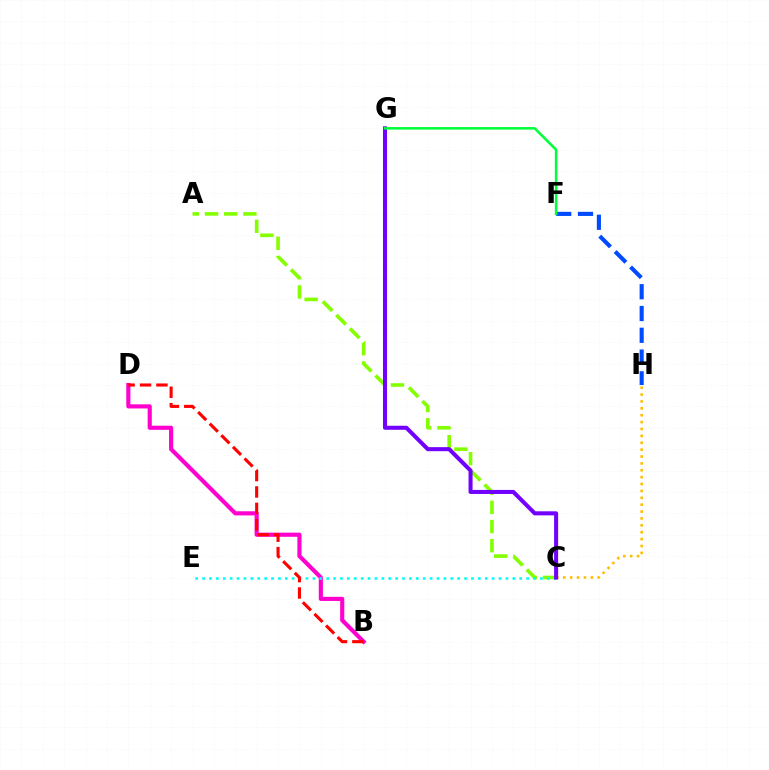{('B', 'D'): [{'color': '#ff00cf', 'line_style': 'solid', 'thickness': 2.98}, {'color': '#ff0000', 'line_style': 'dashed', 'thickness': 2.23}], ('F', 'H'): [{'color': '#004bff', 'line_style': 'dashed', 'thickness': 2.96}], ('A', 'C'): [{'color': '#84ff00', 'line_style': 'dashed', 'thickness': 2.61}], ('C', 'H'): [{'color': '#ffbd00', 'line_style': 'dotted', 'thickness': 1.87}], ('C', 'E'): [{'color': '#00fff6', 'line_style': 'dotted', 'thickness': 1.87}], ('C', 'G'): [{'color': '#7200ff', 'line_style': 'solid', 'thickness': 2.91}], ('F', 'G'): [{'color': '#00ff39', 'line_style': 'solid', 'thickness': 1.83}]}